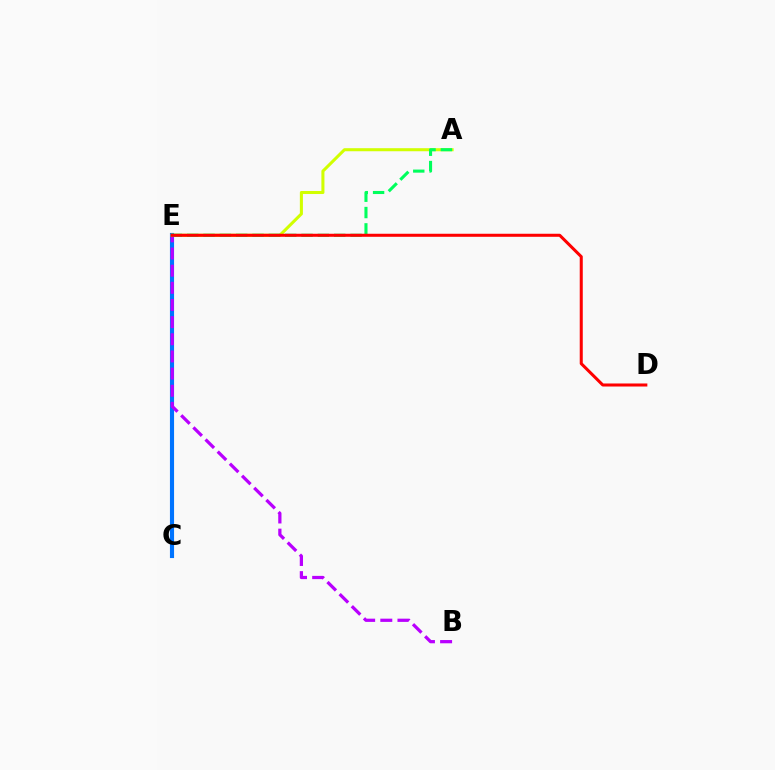{('C', 'E'): [{'color': '#0074ff', 'line_style': 'solid', 'thickness': 2.97}], ('B', 'E'): [{'color': '#b900ff', 'line_style': 'dashed', 'thickness': 2.33}], ('A', 'E'): [{'color': '#d1ff00', 'line_style': 'solid', 'thickness': 2.19}, {'color': '#00ff5c', 'line_style': 'dashed', 'thickness': 2.22}], ('D', 'E'): [{'color': '#ff0000', 'line_style': 'solid', 'thickness': 2.19}]}